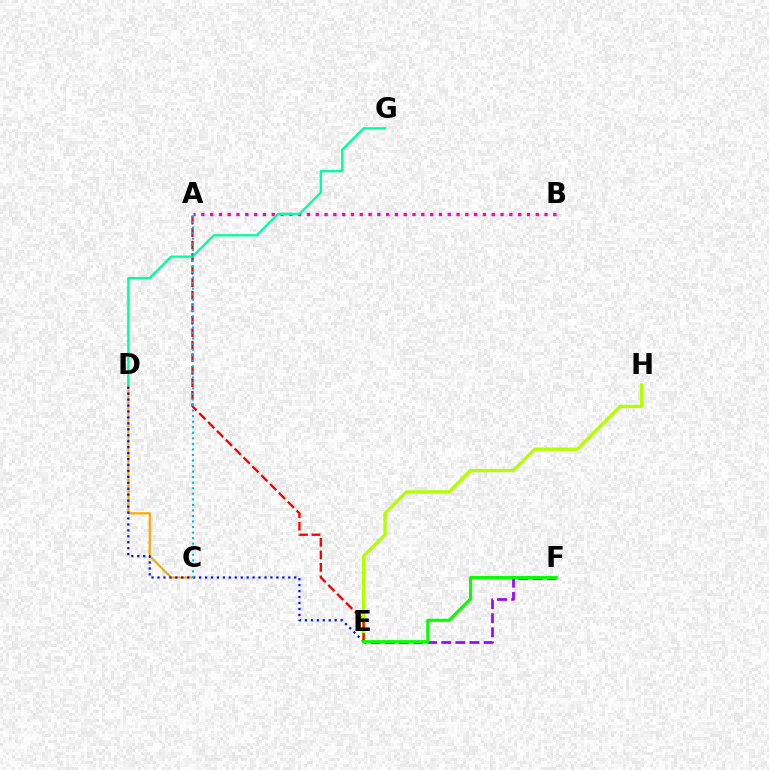{('E', 'H'): [{'color': '#b3ff00', 'line_style': 'solid', 'thickness': 2.41}], ('E', 'F'): [{'color': '#9b00ff', 'line_style': 'dashed', 'thickness': 1.92}, {'color': '#08ff00', 'line_style': 'solid', 'thickness': 2.23}], ('C', 'D'): [{'color': '#ffa500', 'line_style': 'solid', 'thickness': 1.56}], ('A', 'E'): [{'color': '#ff0000', 'line_style': 'dashed', 'thickness': 1.7}], ('A', 'B'): [{'color': '#ff00bd', 'line_style': 'dotted', 'thickness': 2.39}], ('D', 'G'): [{'color': '#00ff9d', 'line_style': 'solid', 'thickness': 1.66}], ('D', 'E'): [{'color': '#0010ff', 'line_style': 'dotted', 'thickness': 1.62}], ('A', 'C'): [{'color': '#00b5ff', 'line_style': 'dotted', 'thickness': 1.51}]}